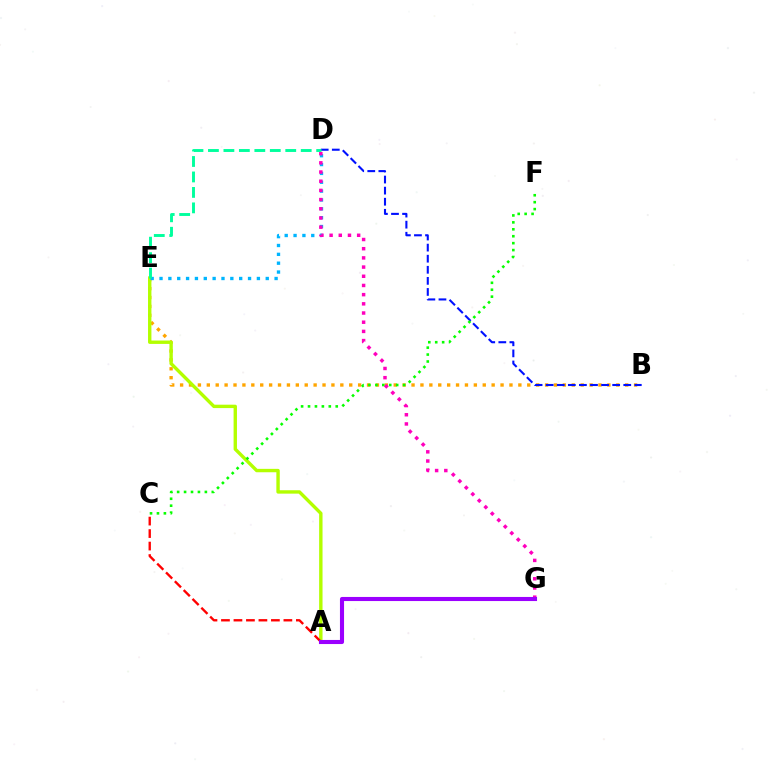{('B', 'E'): [{'color': '#ffa500', 'line_style': 'dotted', 'thickness': 2.42}], ('B', 'D'): [{'color': '#0010ff', 'line_style': 'dashed', 'thickness': 1.51}], ('A', 'E'): [{'color': '#b3ff00', 'line_style': 'solid', 'thickness': 2.44}], ('D', 'E'): [{'color': '#00b5ff', 'line_style': 'dotted', 'thickness': 2.41}, {'color': '#00ff9d', 'line_style': 'dashed', 'thickness': 2.1}], ('C', 'F'): [{'color': '#08ff00', 'line_style': 'dotted', 'thickness': 1.88}], ('A', 'C'): [{'color': '#ff0000', 'line_style': 'dashed', 'thickness': 1.7}], ('D', 'G'): [{'color': '#ff00bd', 'line_style': 'dotted', 'thickness': 2.5}], ('A', 'G'): [{'color': '#9b00ff', 'line_style': 'solid', 'thickness': 2.95}]}